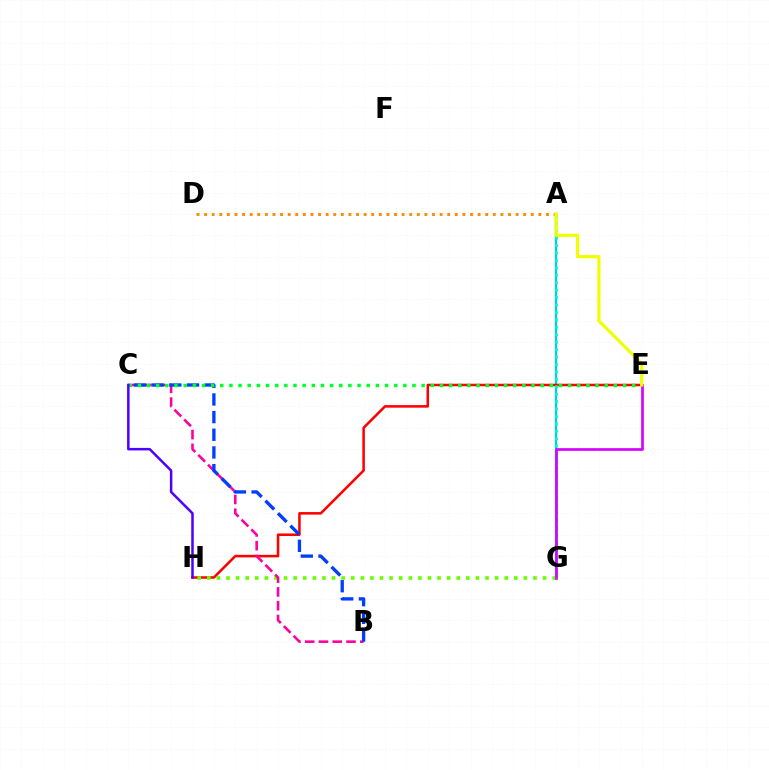{('A', 'G'): [{'color': '#00c7ff', 'line_style': 'solid', 'thickness': 1.64}, {'color': '#00ffaf', 'line_style': 'dotted', 'thickness': 2.02}], ('E', 'H'): [{'color': '#ff0000', 'line_style': 'solid', 'thickness': 1.83}], ('G', 'H'): [{'color': '#66ff00', 'line_style': 'dotted', 'thickness': 2.61}], ('A', 'D'): [{'color': '#ff8800', 'line_style': 'dotted', 'thickness': 2.06}], ('B', 'C'): [{'color': '#ff00a0', 'line_style': 'dashed', 'thickness': 1.87}, {'color': '#003fff', 'line_style': 'dashed', 'thickness': 2.4}], ('C', 'E'): [{'color': '#00ff27', 'line_style': 'dotted', 'thickness': 2.49}], ('E', 'G'): [{'color': '#d600ff', 'line_style': 'solid', 'thickness': 1.93}], ('A', 'E'): [{'color': '#eeff00', 'line_style': 'solid', 'thickness': 2.29}], ('C', 'H'): [{'color': '#4f00ff', 'line_style': 'solid', 'thickness': 1.81}]}